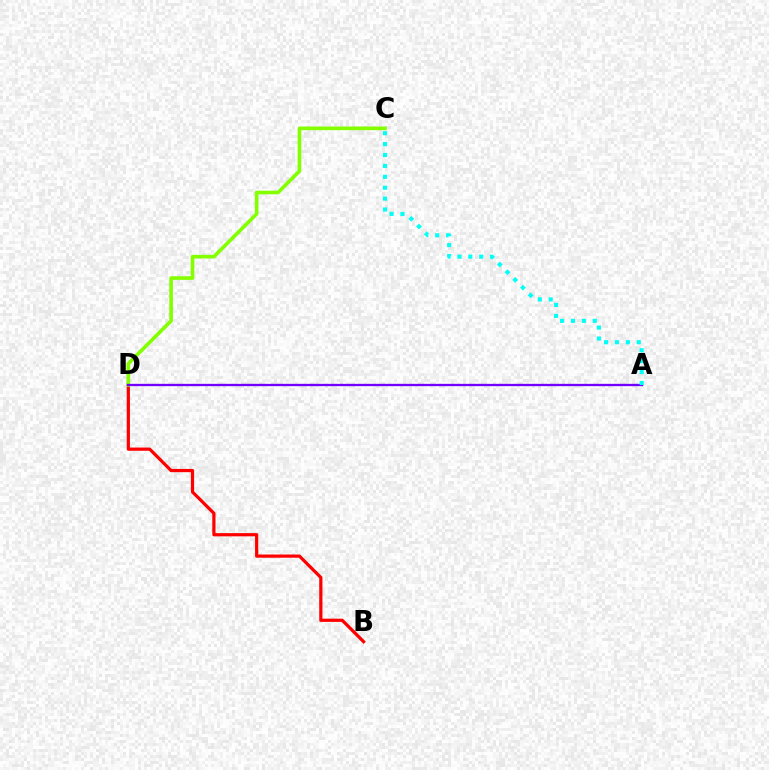{('B', 'D'): [{'color': '#ff0000', 'line_style': 'solid', 'thickness': 2.32}], ('C', 'D'): [{'color': '#84ff00', 'line_style': 'solid', 'thickness': 2.61}], ('A', 'D'): [{'color': '#7200ff', 'line_style': 'solid', 'thickness': 1.67}], ('A', 'C'): [{'color': '#00fff6', 'line_style': 'dotted', 'thickness': 2.96}]}